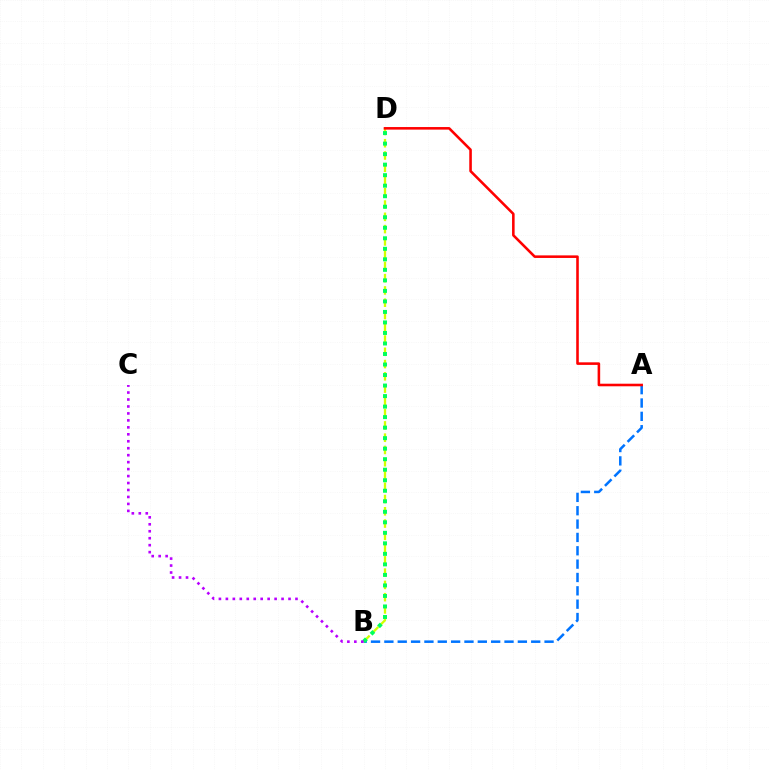{('A', 'B'): [{'color': '#0074ff', 'line_style': 'dashed', 'thickness': 1.81}], ('B', 'D'): [{'color': '#d1ff00', 'line_style': 'dashed', 'thickness': 1.67}, {'color': '#00ff5c', 'line_style': 'dotted', 'thickness': 2.86}], ('A', 'D'): [{'color': '#ff0000', 'line_style': 'solid', 'thickness': 1.85}], ('B', 'C'): [{'color': '#b900ff', 'line_style': 'dotted', 'thickness': 1.89}]}